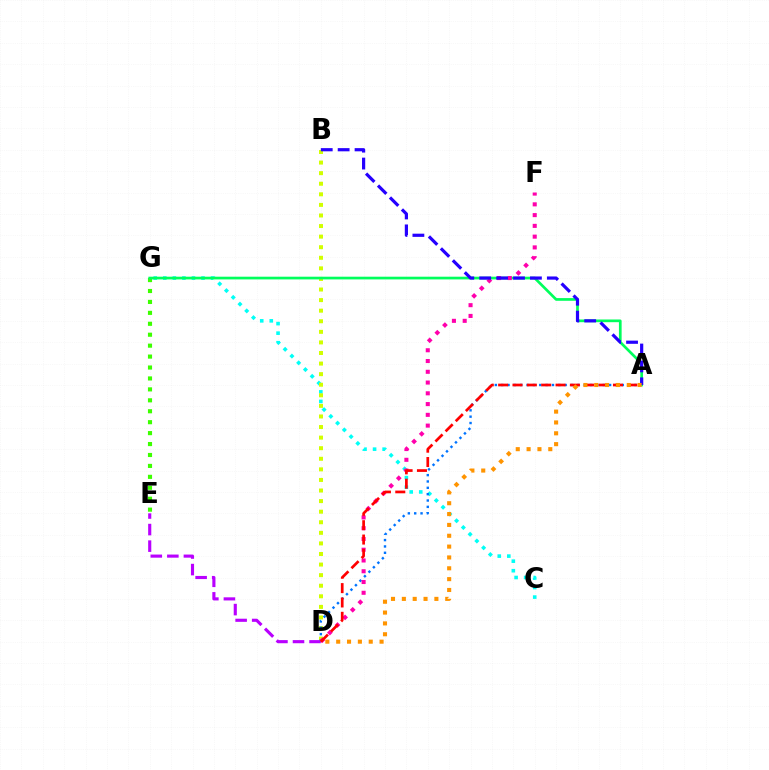{('C', 'G'): [{'color': '#00fff6', 'line_style': 'dotted', 'thickness': 2.6}], ('B', 'D'): [{'color': '#d1ff00', 'line_style': 'dotted', 'thickness': 2.87}], ('D', 'E'): [{'color': '#b900ff', 'line_style': 'dashed', 'thickness': 2.25}], ('E', 'G'): [{'color': '#3dff00', 'line_style': 'dotted', 'thickness': 2.97}], ('A', 'D'): [{'color': '#0074ff', 'line_style': 'dotted', 'thickness': 1.72}, {'color': '#ff0000', 'line_style': 'dashed', 'thickness': 1.95}, {'color': '#ff9400', 'line_style': 'dotted', 'thickness': 2.95}], ('A', 'G'): [{'color': '#00ff5c', 'line_style': 'solid', 'thickness': 1.95}], ('D', 'F'): [{'color': '#ff00ac', 'line_style': 'dotted', 'thickness': 2.92}], ('A', 'B'): [{'color': '#2500ff', 'line_style': 'dashed', 'thickness': 2.3}]}